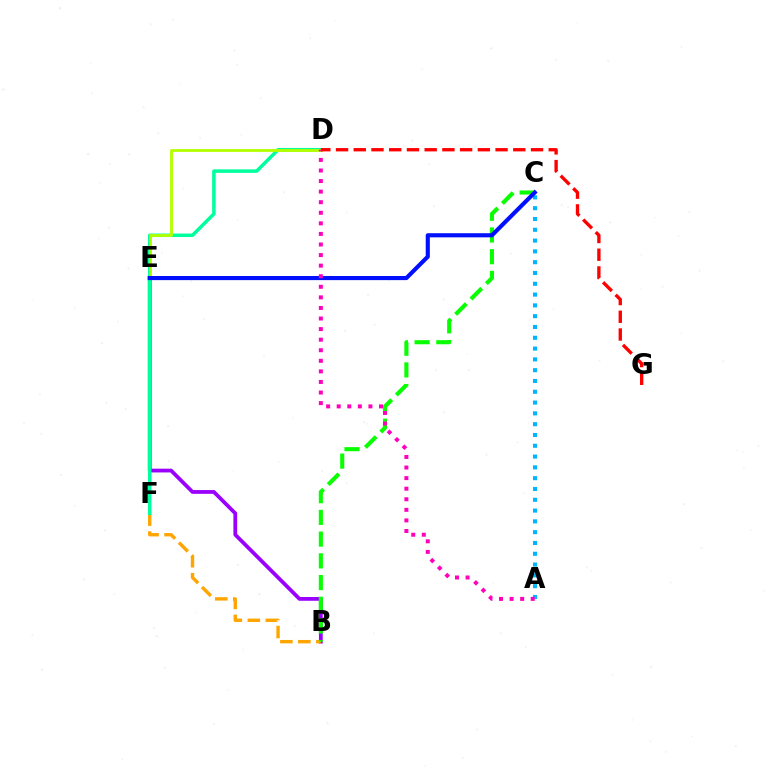{('B', 'E'): [{'color': '#9b00ff', 'line_style': 'solid', 'thickness': 2.72}], ('B', 'F'): [{'color': '#ffa500', 'line_style': 'dashed', 'thickness': 2.44}], ('D', 'F'): [{'color': '#00ff9d', 'line_style': 'solid', 'thickness': 2.52}], ('A', 'C'): [{'color': '#00b5ff', 'line_style': 'dotted', 'thickness': 2.93}], ('D', 'E'): [{'color': '#b3ff00', 'line_style': 'solid', 'thickness': 2.05}], ('B', 'C'): [{'color': '#08ff00', 'line_style': 'dashed', 'thickness': 2.95}], ('C', 'E'): [{'color': '#0010ff', 'line_style': 'solid', 'thickness': 2.97}], ('A', 'D'): [{'color': '#ff00bd', 'line_style': 'dotted', 'thickness': 2.87}], ('D', 'G'): [{'color': '#ff0000', 'line_style': 'dashed', 'thickness': 2.41}]}